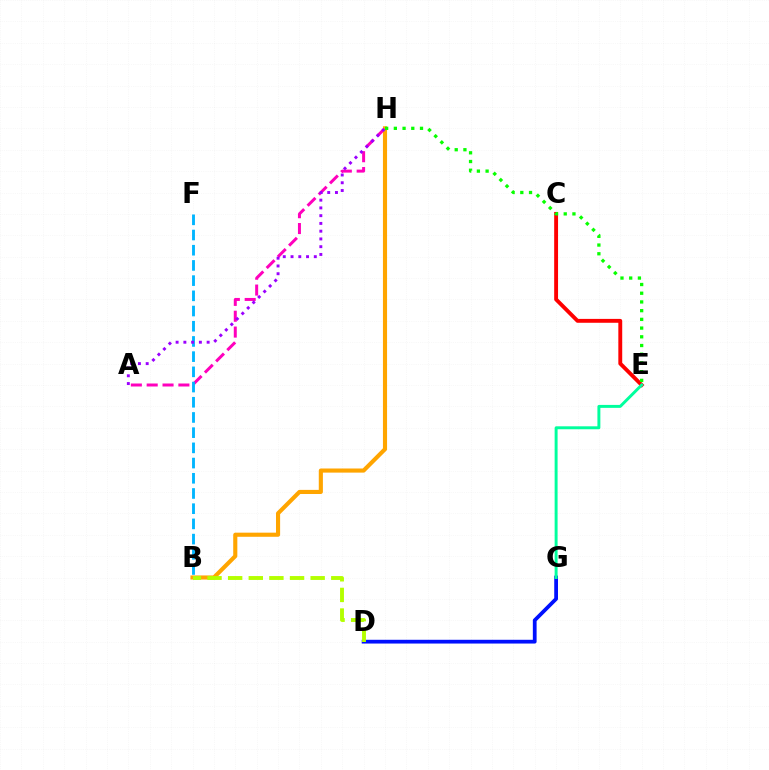{('D', 'G'): [{'color': '#0010ff', 'line_style': 'solid', 'thickness': 2.71}], ('A', 'H'): [{'color': '#ff00bd', 'line_style': 'dashed', 'thickness': 2.15}, {'color': '#9b00ff', 'line_style': 'dotted', 'thickness': 2.11}], ('C', 'E'): [{'color': '#ff0000', 'line_style': 'solid', 'thickness': 2.79}], ('B', 'F'): [{'color': '#00b5ff', 'line_style': 'dashed', 'thickness': 2.07}], ('B', 'H'): [{'color': '#ffa500', 'line_style': 'solid', 'thickness': 2.96}], ('B', 'D'): [{'color': '#b3ff00', 'line_style': 'dashed', 'thickness': 2.8}], ('E', 'G'): [{'color': '#00ff9d', 'line_style': 'solid', 'thickness': 2.12}], ('E', 'H'): [{'color': '#08ff00', 'line_style': 'dotted', 'thickness': 2.37}]}